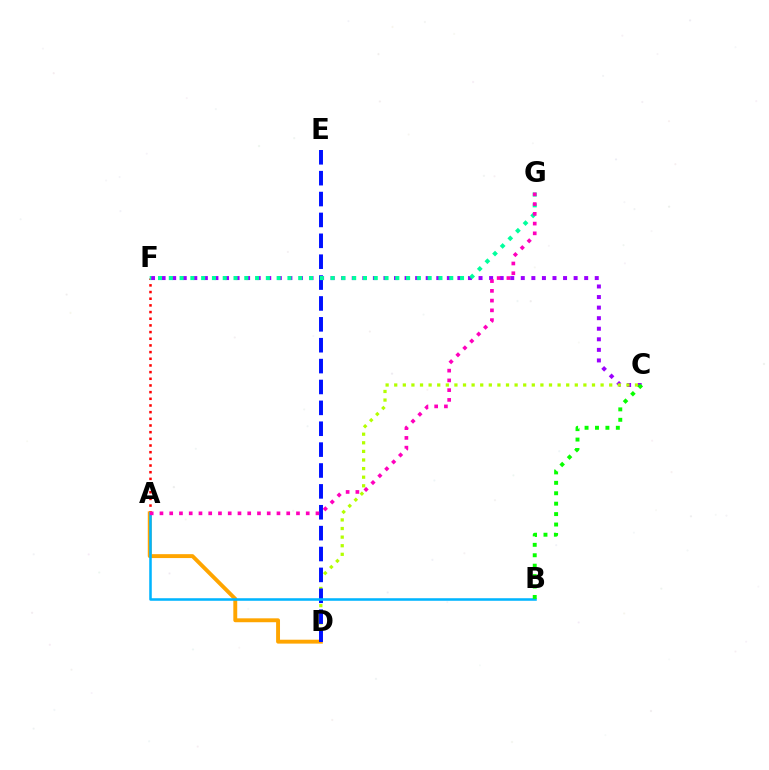{('A', 'F'): [{'color': '#ff0000', 'line_style': 'dotted', 'thickness': 1.81}], ('A', 'D'): [{'color': '#ffa500', 'line_style': 'solid', 'thickness': 2.81}], ('C', 'F'): [{'color': '#9b00ff', 'line_style': 'dotted', 'thickness': 2.87}], ('C', 'D'): [{'color': '#b3ff00', 'line_style': 'dotted', 'thickness': 2.34}], ('D', 'E'): [{'color': '#0010ff', 'line_style': 'dashed', 'thickness': 2.84}], ('A', 'B'): [{'color': '#00b5ff', 'line_style': 'solid', 'thickness': 1.83}], ('B', 'C'): [{'color': '#08ff00', 'line_style': 'dotted', 'thickness': 2.83}], ('F', 'G'): [{'color': '#00ff9d', 'line_style': 'dotted', 'thickness': 2.93}], ('A', 'G'): [{'color': '#ff00bd', 'line_style': 'dotted', 'thickness': 2.65}]}